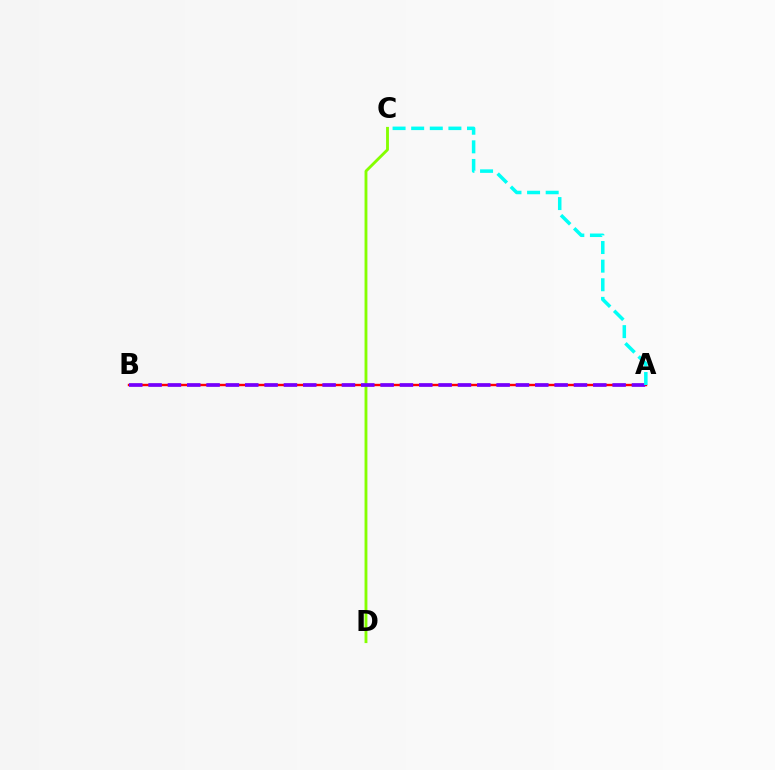{('A', 'B'): [{'color': '#ff0000', 'line_style': 'solid', 'thickness': 1.72}, {'color': '#7200ff', 'line_style': 'dashed', 'thickness': 2.63}], ('C', 'D'): [{'color': '#84ff00', 'line_style': 'solid', 'thickness': 2.05}], ('A', 'C'): [{'color': '#00fff6', 'line_style': 'dashed', 'thickness': 2.53}]}